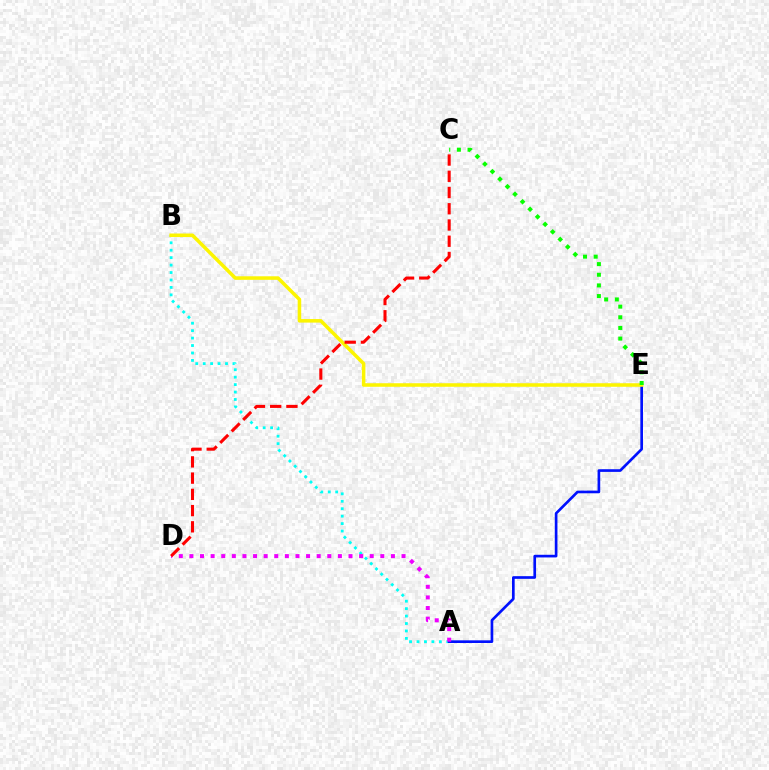{('A', 'B'): [{'color': '#00fff6', 'line_style': 'dotted', 'thickness': 2.02}], ('A', 'E'): [{'color': '#0010ff', 'line_style': 'solid', 'thickness': 1.92}], ('B', 'E'): [{'color': '#fcf500', 'line_style': 'solid', 'thickness': 2.55}], ('C', 'E'): [{'color': '#08ff00', 'line_style': 'dotted', 'thickness': 2.89}], ('A', 'D'): [{'color': '#ee00ff', 'line_style': 'dotted', 'thickness': 2.88}], ('C', 'D'): [{'color': '#ff0000', 'line_style': 'dashed', 'thickness': 2.21}]}